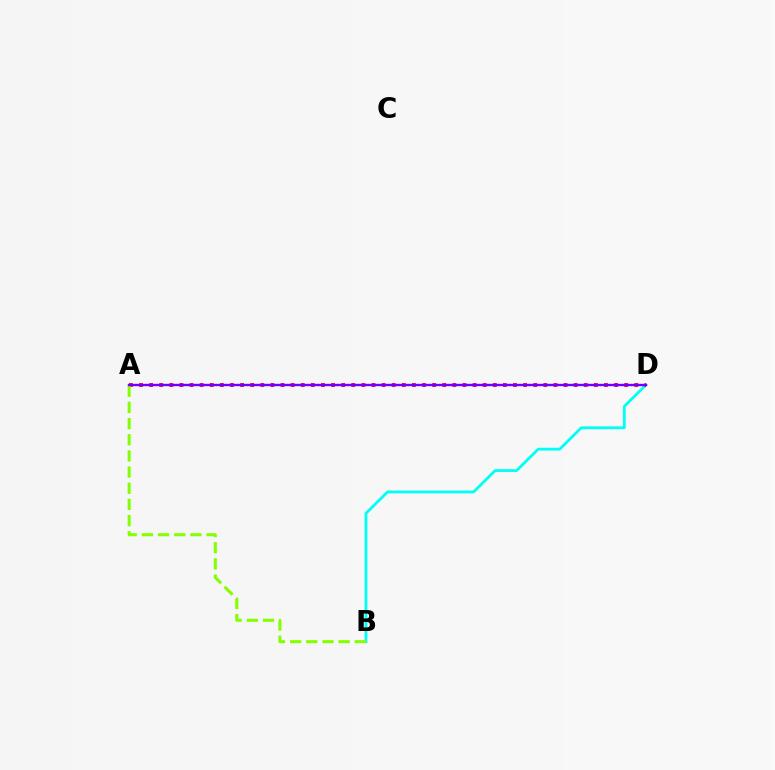{('B', 'D'): [{'color': '#00fff6', 'line_style': 'solid', 'thickness': 2.02}], ('A', 'D'): [{'color': '#ff0000', 'line_style': 'dotted', 'thickness': 2.75}, {'color': '#7200ff', 'line_style': 'solid', 'thickness': 1.72}], ('A', 'B'): [{'color': '#84ff00', 'line_style': 'dashed', 'thickness': 2.2}]}